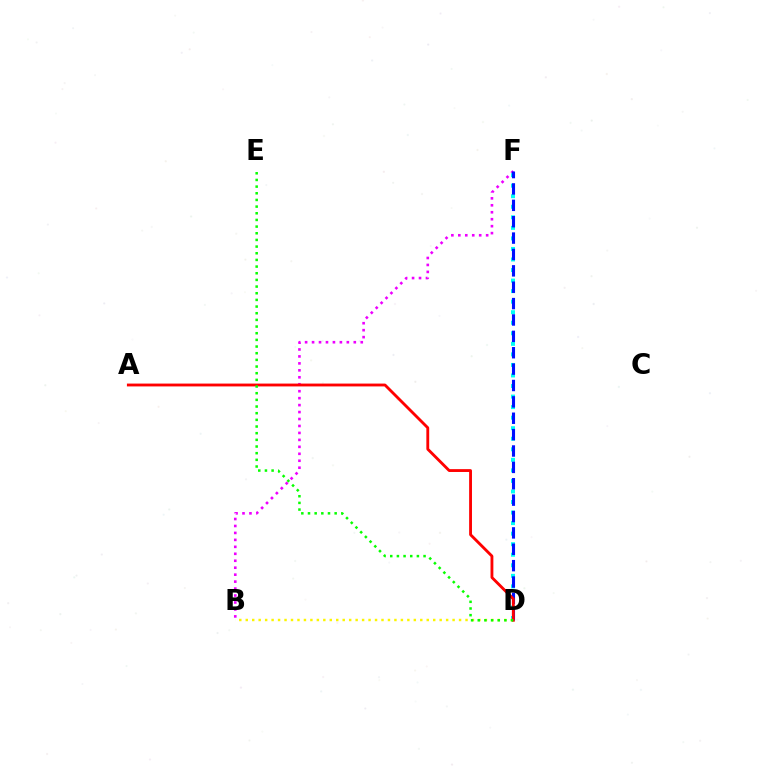{('B', 'F'): [{'color': '#ee00ff', 'line_style': 'dotted', 'thickness': 1.89}], ('D', 'F'): [{'color': '#00fff6', 'line_style': 'dotted', 'thickness': 2.86}, {'color': '#0010ff', 'line_style': 'dashed', 'thickness': 2.22}], ('B', 'D'): [{'color': '#fcf500', 'line_style': 'dotted', 'thickness': 1.76}], ('A', 'D'): [{'color': '#ff0000', 'line_style': 'solid', 'thickness': 2.05}], ('D', 'E'): [{'color': '#08ff00', 'line_style': 'dotted', 'thickness': 1.81}]}